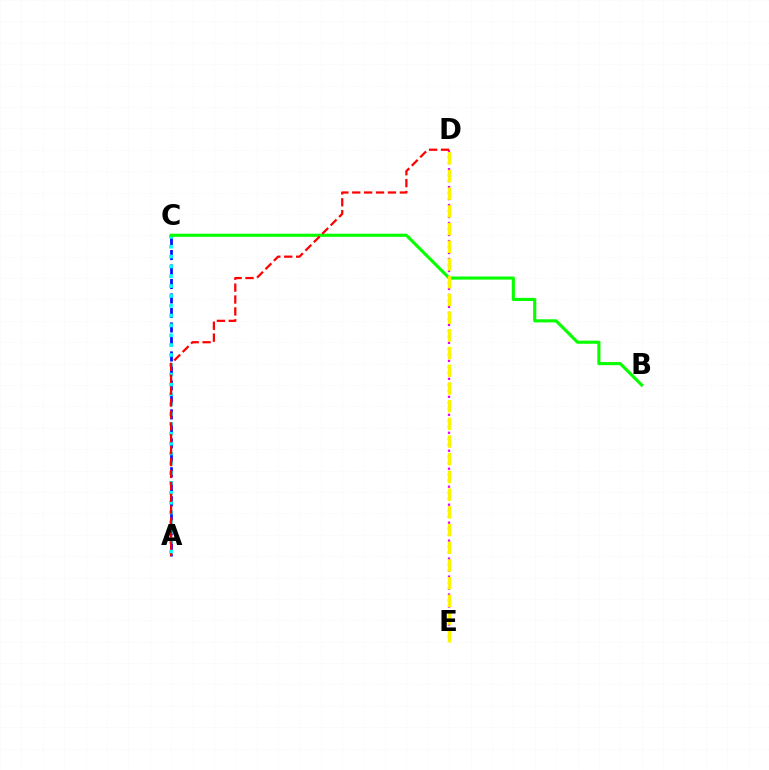{('A', 'C'): [{'color': '#0010ff', 'line_style': 'dashed', 'thickness': 1.97}, {'color': '#00fff6', 'line_style': 'dotted', 'thickness': 2.67}], ('D', 'E'): [{'color': '#ee00ff', 'line_style': 'dotted', 'thickness': 1.63}, {'color': '#fcf500', 'line_style': 'dashed', 'thickness': 2.41}], ('B', 'C'): [{'color': '#08ff00', 'line_style': 'solid', 'thickness': 2.24}], ('A', 'D'): [{'color': '#ff0000', 'line_style': 'dashed', 'thickness': 1.62}]}